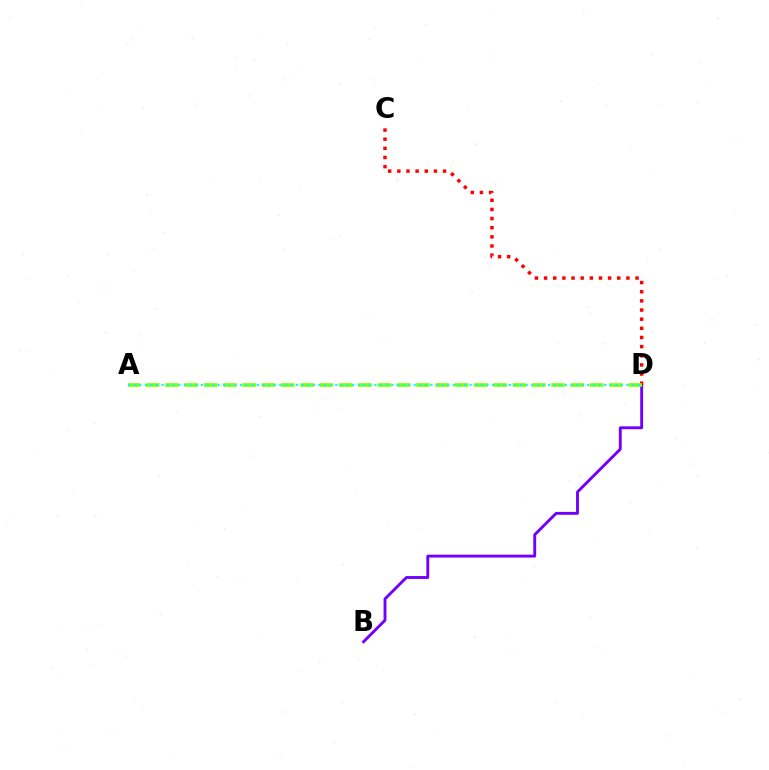{('B', 'D'): [{'color': '#7200ff', 'line_style': 'solid', 'thickness': 2.08}], ('C', 'D'): [{'color': '#ff0000', 'line_style': 'dotted', 'thickness': 2.49}], ('A', 'D'): [{'color': '#84ff00', 'line_style': 'dashed', 'thickness': 2.62}, {'color': '#00fff6', 'line_style': 'dotted', 'thickness': 1.52}]}